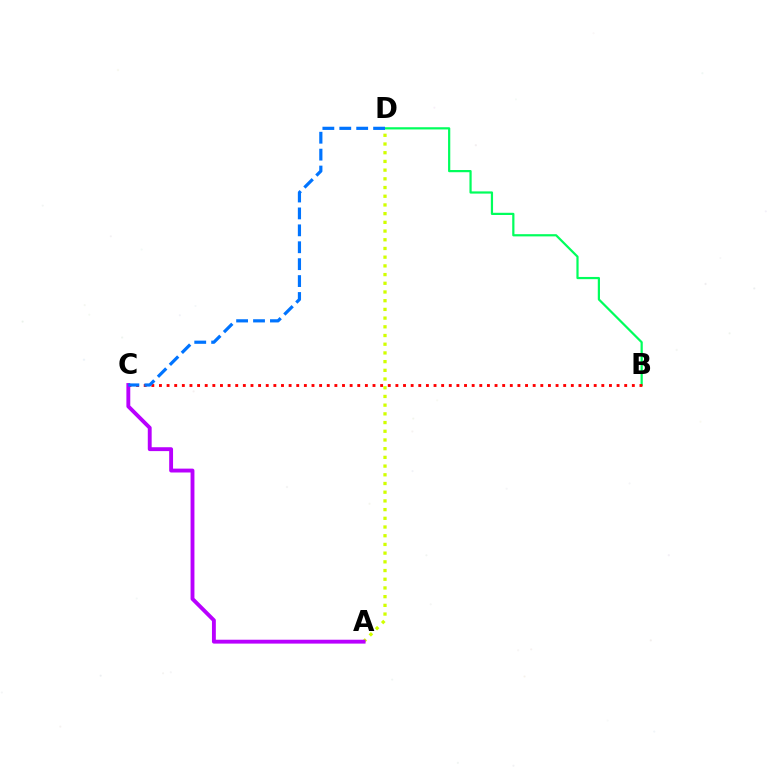{('A', 'D'): [{'color': '#d1ff00', 'line_style': 'dotted', 'thickness': 2.37}], ('B', 'D'): [{'color': '#00ff5c', 'line_style': 'solid', 'thickness': 1.59}], ('B', 'C'): [{'color': '#ff0000', 'line_style': 'dotted', 'thickness': 2.07}], ('A', 'C'): [{'color': '#b900ff', 'line_style': 'solid', 'thickness': 2.79}], ('C', 'D'): [{'color': '#0074ff', 'line_style': 'dashed', 'thickness': 2.3}]}